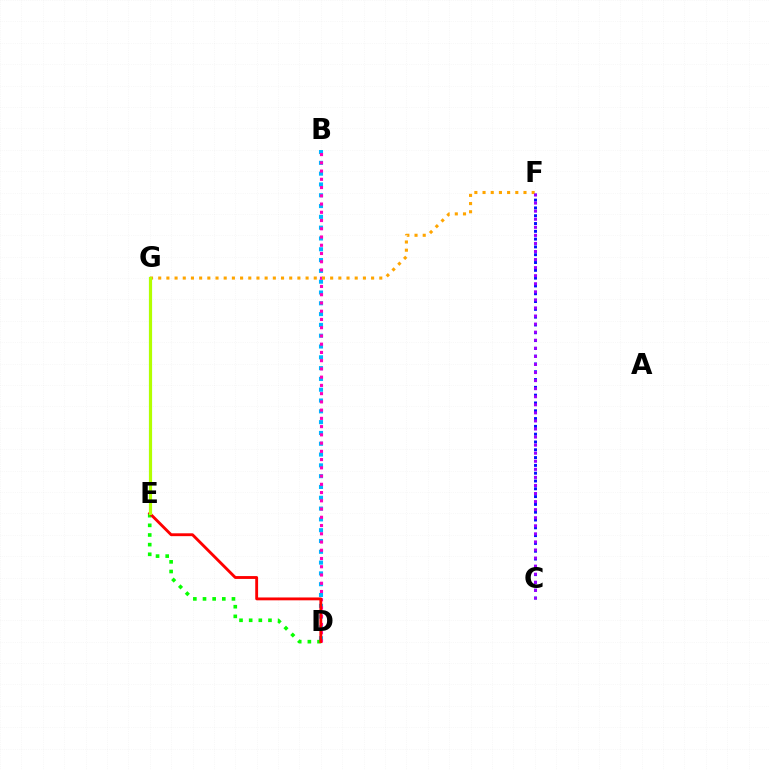{('B', 'D'): [{'color': '#00b5ff', 'line_style': 'dotted', 'thickness': 2.94}, {'color': '#ff00bd', 'line_style': 'dotted', 'thickness': 2.24}], ('C', 'F'): [{'color': '#0010ff', 'line_style': 'dotted', 'thickness': 2.12}, {'color': '#9b00ff', 'line_style': 'dotted', 'thickness': 2.19}], ('D', 'E'): [{'color': '#08ff00', 'line_style': 'dotted', 'thickness': 2.62}, {'color': '#ff0000', 'line_style': 'solid', 'thickness': 2.06}], ('F', 'G'): [{'color': '#ffa500', 'line_style': 'dotted', 'thickness': 2.22}], ('E', 'G'): [{'color': '#00ff9d', 'line_style': 'solid', 'thickness': 2.22}, {'color': '#b3ff00', 'line_style': 'solid', 'thickness': 2.22}]}